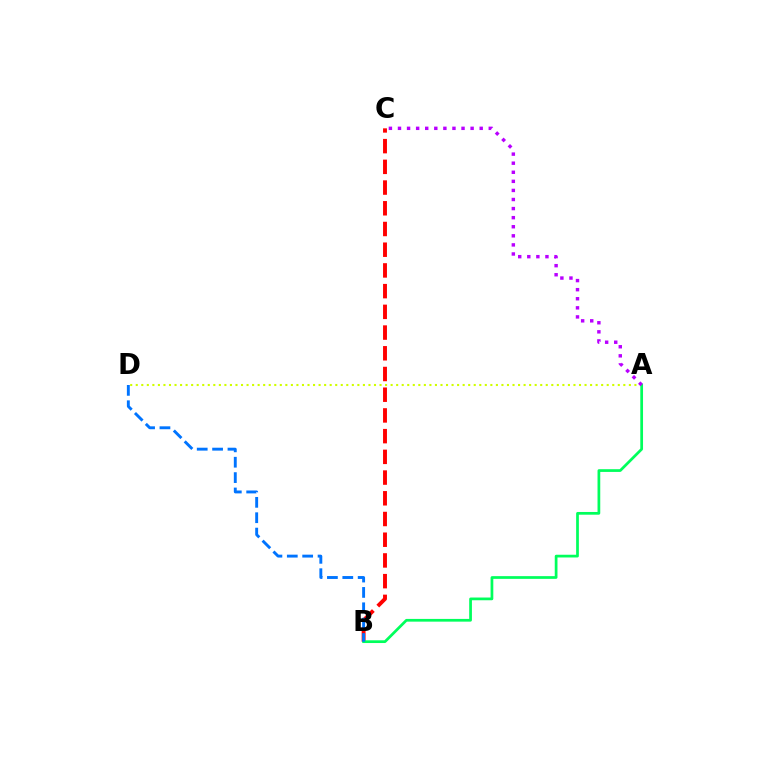{('B', 'C'): [{'color': '#ff0000', 'line_style': 'dashed', 'thickness': 2.81}], ('A', 'D'): [{'color': '#d1ff00', 'line_style': 'dotted', 'thickness': 1.51}], ('A', 'B'): [{'color': '#00ff5c', 'line_style': 'solid', 'thickness': 1.97}], ('A', 'C'): [{'color': '#b900ff', 'line_style': 'dotted', 'thickness': 2.47}], ('B', 'D'): [{'color': '#0074ff', 'line_style': 'dashed', 'thickness': 2.09}]}